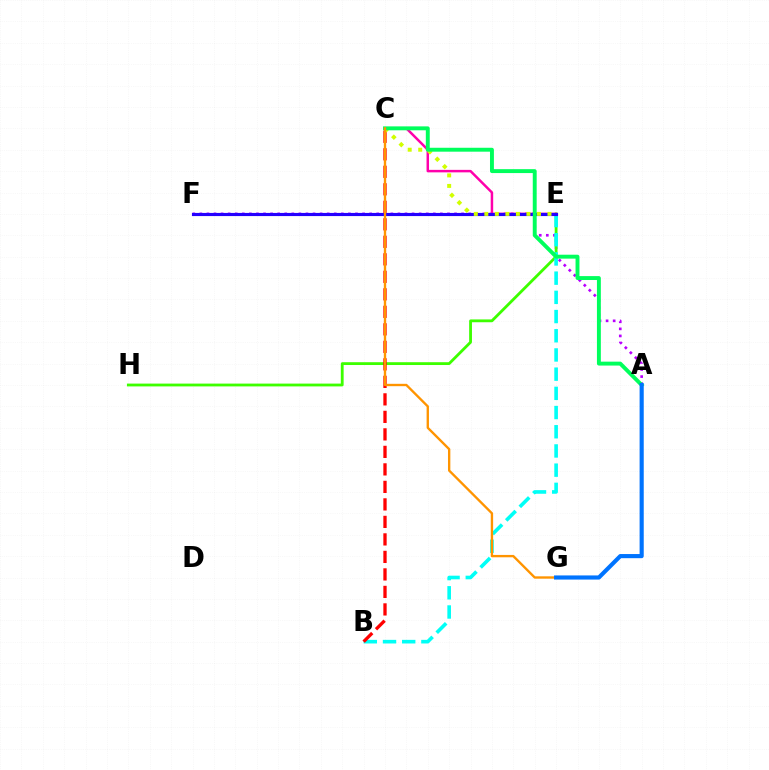{('A', 'F'): [{'color': '#b900ff', 'line_style': 'dotted', 'thickness': 1.92}], ('E', 'H'): [{'color': '#3dff00', 'line_style': 'solid', 'thickness': 2.03}], ('C', 'E'): [{'color': '#ff00ac', 'line_style': 'solid', 'thickness': 1.79}, {'color': '#d1ff00', 'line_style': 'dotted', 'thickness': 2.86}], ('B', 'E'): [{'color': '#00fff6', 'line_style': 'dashed', 'thickness': 2.61}], ('E', 'F'): [{'color': '#2500ff', 'line_style': 'solid', 'thickness': 2.26}], ('B', 'C'): [{'color': '#ff0000', 'line_style': 'dashed', 'thickness': 2.38}], ('A', 'C'): [{'color': '#00ff5c', 'line_style': 'solid', 'thickness': 2.82}], ('C', 'G'): [{'color': '#ff9400', 'line_style': 'solid', 'thickness': 1.7}], ('A', 'G'): [{'color': '#0074ff', 'line_style': 'solid', 'thickness': 2.98}]}